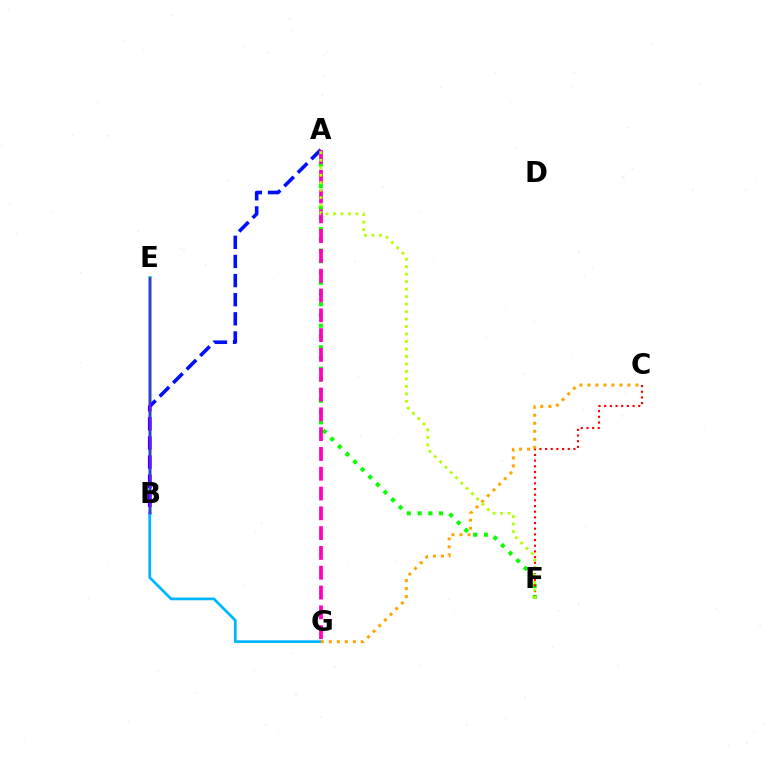{('A', 'F'): [{'color': '#08ff00', 'line_style': 'dotted', 'thickness': 2.92}, {'color': '#b3ff00', 'line_style': 'dotted', 'thickness': 2.03}], ('C', 'F'): [{'color': '#ff0000', 'line_style': 'dotted', 'thickness': 1.54}], ('B', 'E'): [{'color': '#00ff9d', 'line_style': 'solid', 'thickness': 2.74}, {'color': '#9b00ff', 'line_style': 'solid', 'thickness': 1.59}], ('A', 'B'): [{'color': '#0010ff', 'line_style': 'dashed', 'thickness': 2.6}], ('B', 'G'): [{'color': '#00b5ff', 'line_style': 'solid', 'thickness': 1.96}], ('C', 'G'): [{'color': '#ffa500', 'line_style': 'dotted', 'thickness': 2.17}], ('A', 'G'): [{'color': '#ff00bd', 'line_style': 'dashed', 'thickness': 2.69}]}